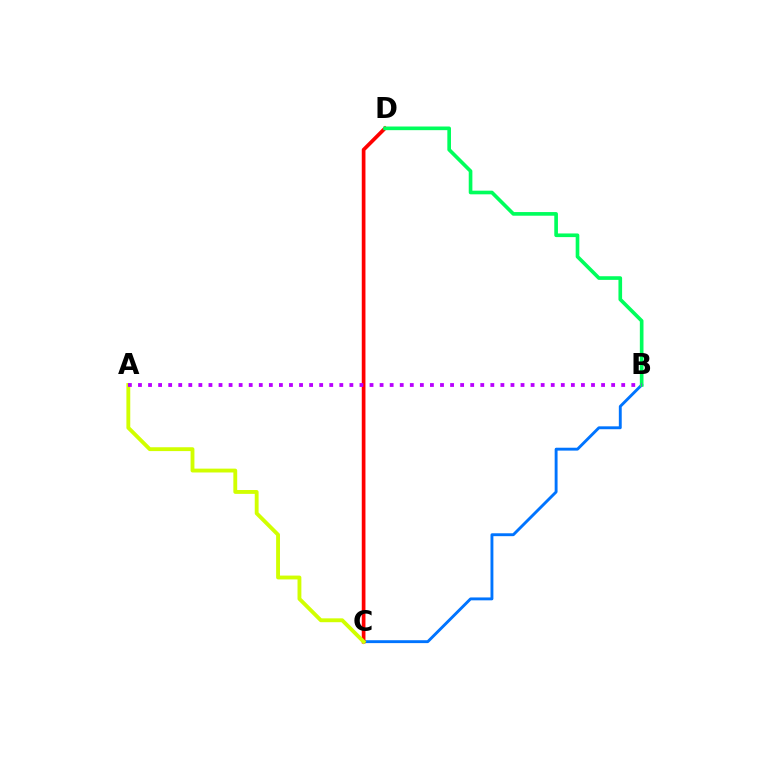{('B', 'C'): [{'color': '#0074ff', 'line_style': 'solid', 'thickness': 2.08}], ('C', 'D'): [{'color': '#ff0000', 'line_style': 'solid', 'thickness': 2.66}], ('A', 'C'): [{'color': '#d1ff00', 'line_style': 'solid', 'thickness': 2.77}], ('B', 'D'): [{'color': '#00ff5c', 'line_style': 'solid', 'thickness': 2.63}], ('A', 'B'): [{'color': '#b900ff', 'line_style': 'dotted', 'thickness': 2.74}]}